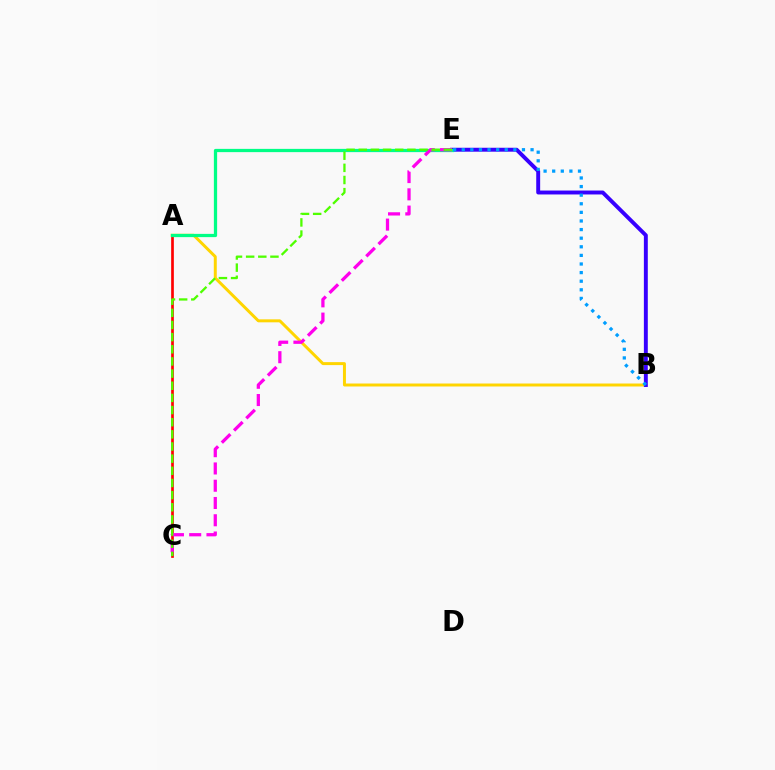{('A', 'B'): [{'color': '#ffd500', 'line_style': 'solid', 'thickness': 2.14}], ('A', 'C'): [{'color': '#ff0000', 'line_style': 'solid', 'thickness': 1.93}], ('B', 'E'): [{'color': '#3700ff', 'line_style': 'solid', 'thickness': 2.82}, {'color': '#009eff', 'line_style': 'dotted', 'thickness': 2.34}], ('A', 'E'): [{'color': '#00ff86', 'line_style': 'solid', 'thickness': 2.34}], ('C', 'E'): [{'color': '#ff00ed', 'line_style': 'dashed', 'thickness': 2.35}, {'color': '#4fff00', 'line_style': 'dashed', 'thickness': 1.65}]}